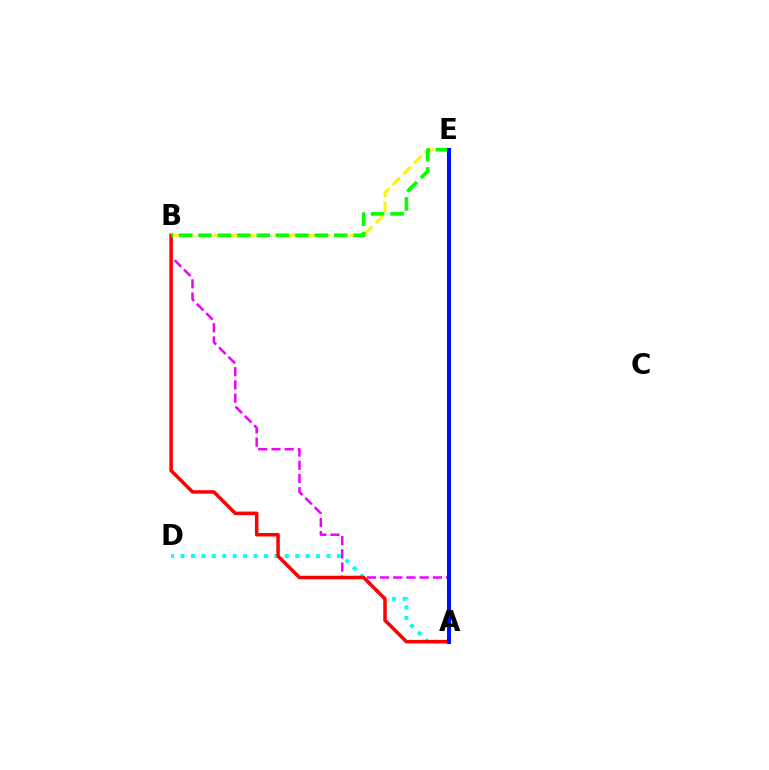{('A', 'D'): [{'color': '#00fff6', 'line_style': 'dotted', 'thickness': 2.83}], ('B', 'E'): [{'color': '#fcf500', 'line_style': 'dashed', 'thickness': 2.06}, {'color': '#08ff00', 'line_style': 'dashed', 'thickness': 2.64}], ('A', 'B'): [{'color': '#ee00ff', 'line_style': 'dashed', 'thickness': 1.79}, {'color': '#ff0000', 'line_style': 'solid', 'thickness': 2.53}], ('A', 'E'): [{'color': '#0010ff', 'line_style': 'solid', 'thickness': 2.9}]}